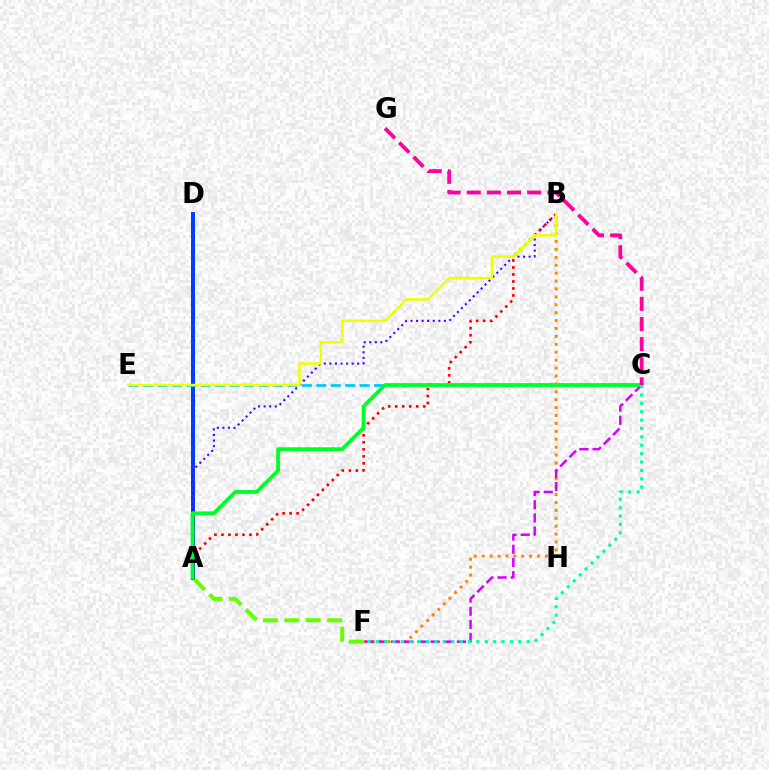{('A', 'D'): [{'color': '#003fff', 'line_style': 'solid', 'thickness': 2.89}], ('A', 'B'): [{'color': '#4f00ff', 'line_style': 'dotted', 'thickness': 1.51}, {'color': '#ff0000', 'line_style': 'dotted', 'thickness': 1.9}], ('B', 'F'): [{'color': '#ff8800', 'line_style': 'dotted', 'thickness': 2.15}], ('C', 'E'): [{'color': '#00c7ff', 'line_style': 'dashed', 'thickness': 1.96}], ('C', 'F'): [{'color': '#d600ff', 'line_style': 'dashed', 'thickness': 1.79}, {'color': '#00ffaf', 'line_style': 'dotted', 'thickness': 2.28}], ('A', 'C'): [{'color': '#00ff27', 'line_style': 'solid', 'thickness': 2.73}], ('B', 'E'): [{'color': '#eeff00', 'line_style': 'solid', 'thickness': 1.79}], ('C', 'G'): [{'color': '#ff00a0', 'line_style': 'dashed', 'thickness': 2.74}], ('A', 'F'): [{'color': '#66ff00', 'line_style': 'dashed', 'thickness': 2.91}]}